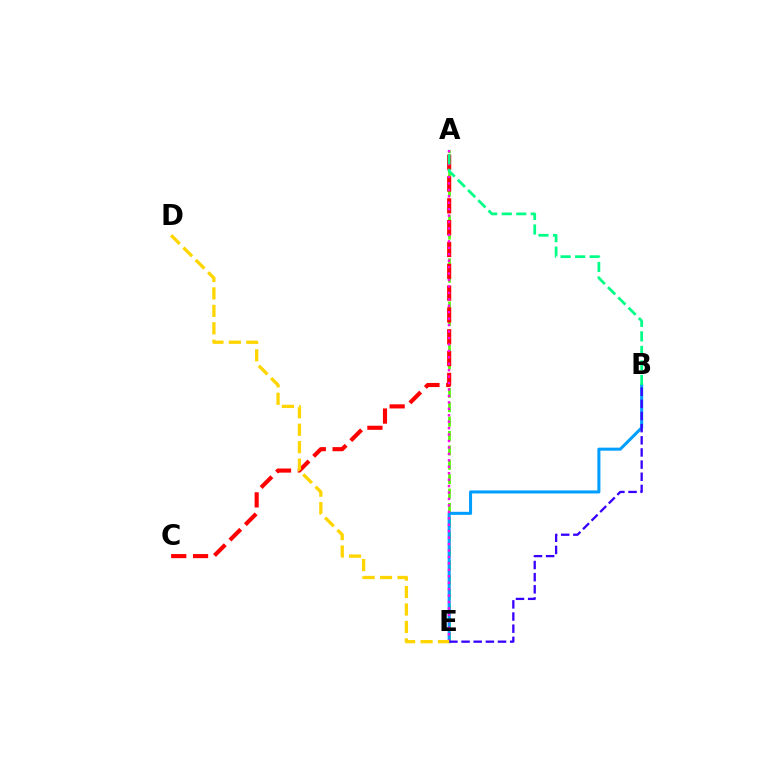{('A', 'E'): [{'color': '#4fff00', 'line_style': 'dashed', 'thickness': 1.95}, {'color': '#ff00ed', 'line_style': 'dotted', 'thickness': 1.75}], ('A', 'C'): [{'color': '#ff0000', 'line_style': 'dashed', 'thickness': 2.96}], ('B', 'E'): [{'color': '#009eff', 'line_style': 'solid', 'thickness': 2.19}, {'color': '#3700ff', 'line_style': 'dashed', 'thickness': 1.65}], ('D', 'E'): [{'color': '#ffd500', 'line_style': 'dashed', 'thickness': 2.37}], ('A', 'B'): [{'color': '#00ff86', 'line_style': 'dashed', 'thickness': 1.97}]}